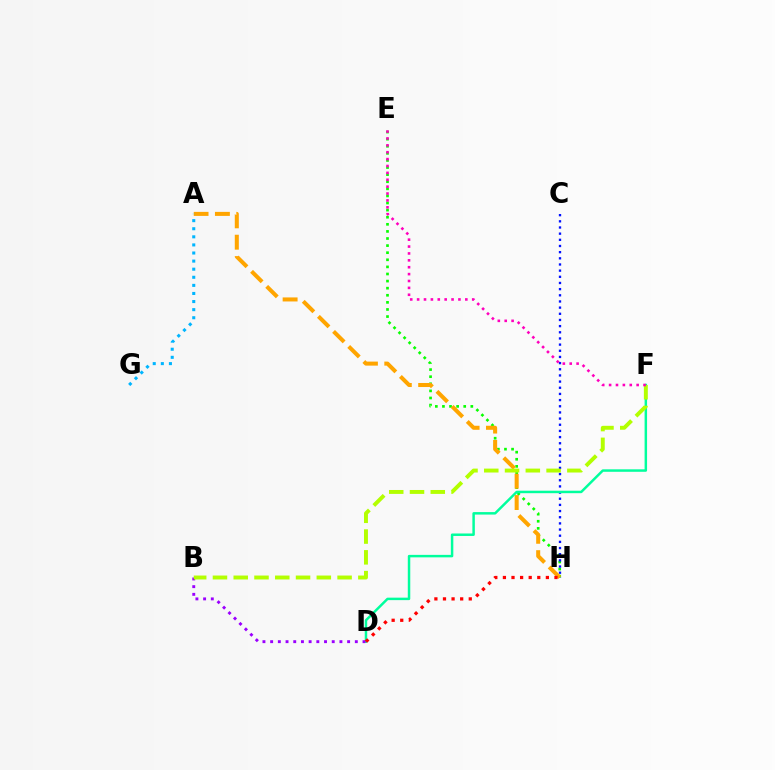{('E', 'H'): [{'color': '#08ff00', 'line_style': 'dotted', 'thickness': 1.93}], ('C', 'H'): [{'color': '#0010ff', 'line_style': 'dotted', 'thickness': 1.67}], ('D', 'F'): [{'color': '#00ff9d', 'line_style': 'solid', 'thickness': 1.78}], ('A', 'H'): [{'color': '#ffa500', 'line_style': 'dashed', 'thickness': 2.9}], ('B', 'D'): [{'color': '#9b00ff', 'line_style': 'dotted', 'thickness': 2.09}], ('D', 'H'): [{'color': '#ff0000', 'line_style': 'dotted', 'thickness': 2.33}], ('A', 'G'): [{'color': '#00b5ff', 'line_style': 'dotted', 'thickness': 2.2}], ('B', 'F'): [{'color': '#b3ff00', 'line_style': 'dashed', 'thickness': 2.82}], ('E', 'F'): [{'color': '#ff00bd', 'line_style': 'dotted', 'thickness': 1.87}]}